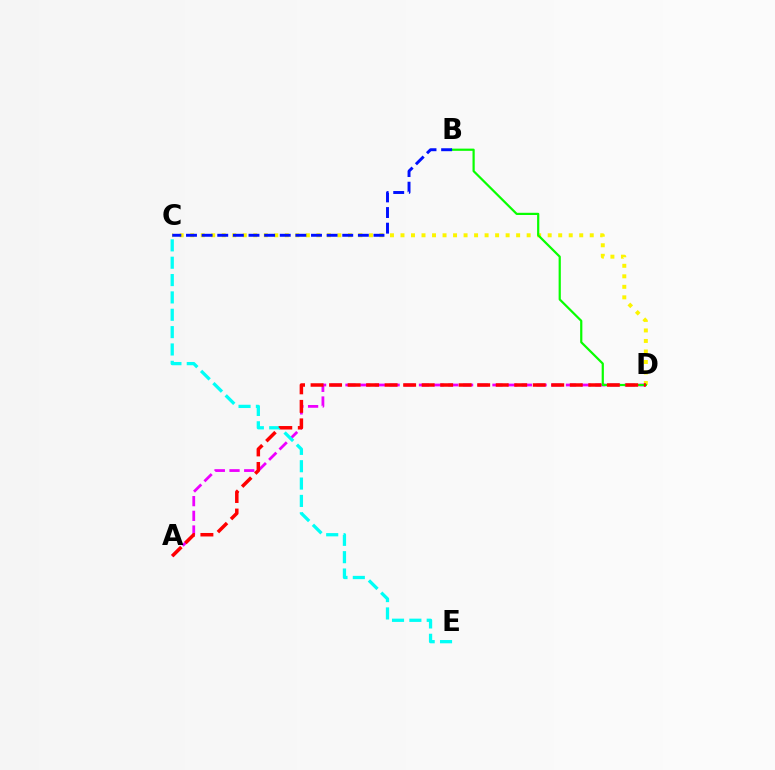{('C', 'D'): [{'color': '#fcf500', 'line_style': 'dotted', 'thickness': 2.86}], ('A', 'D'): [{'color': '#ee00ff', 'line_style': 'dashed', 'thickness': 2.0}, {'color': '#ff0000', 'line_style': 'dashed', 'thickness': 2.52}], ('B', 'D'): [{'color': '#08ff00', 'line_style': 'solid', 'thickness': 1.59}], ('C', 'E'): [{'color': '#00fff6', 'line_style': 'dashed', 'thickness': 2.36}], ('B', 'C'): [{'color': '#0010ff', 'line_style': 'dashed', 'thickness': 2.12}]}